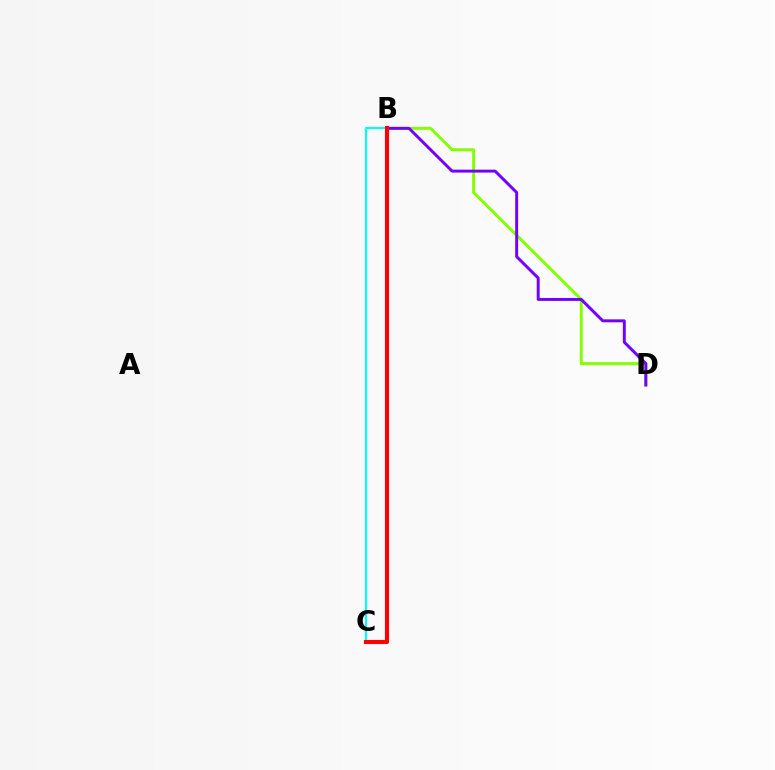{('B', 'D'): [{'color': '#84ff00', 'line_style': 'solid', 'thickness': 2.13}, {'color': '#7200ff', 'line_style': 'solid', 'thickness': 2.11}], ('B', 'C'): [{'color': '#00fff6', 'line_style': 'solid', 'thickness': 1.53}, {'color': '#ff0000', 'line_style': 'solid', 'thickness': 2.96}]}